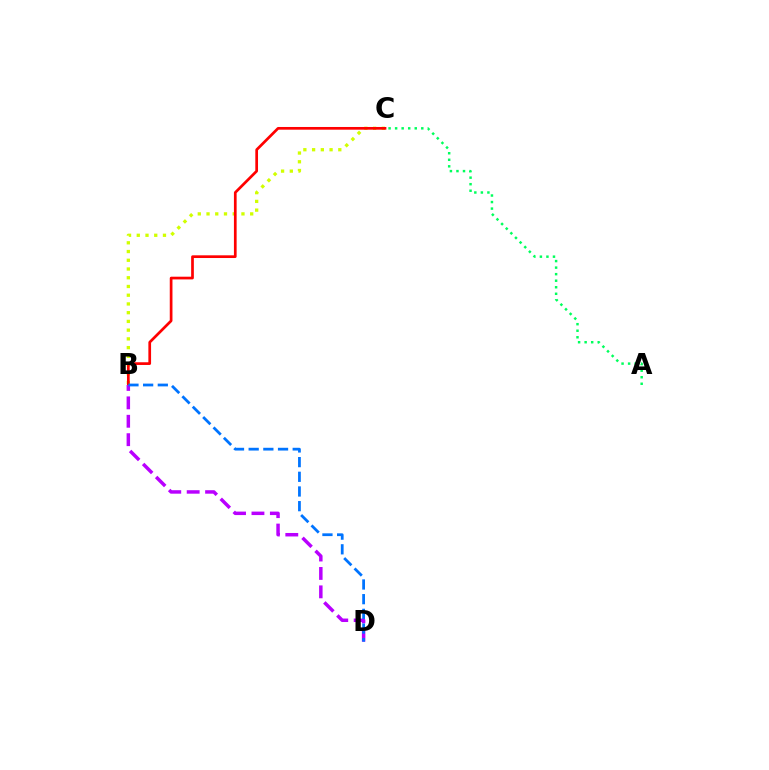{('B', 'C'): [{'color': '#d1ff00', 'line_style': 'dotted', 'thickness': 2.37}, {'color': '#ff0000', 'line_style': 'solid', 'thickness': 1.95}], ('B', 'D'): [{'color': '#b900ff', 'line_style': 'dashed', 'thickness': 2.5}, {'color': '#0074ff', 'line_style': 'dashed', 'thickness': 1.99}], ('A', 'C'): [{'color': '#00ff5c', 'line_style': 'dotted', 'thickness': 1.78}]}